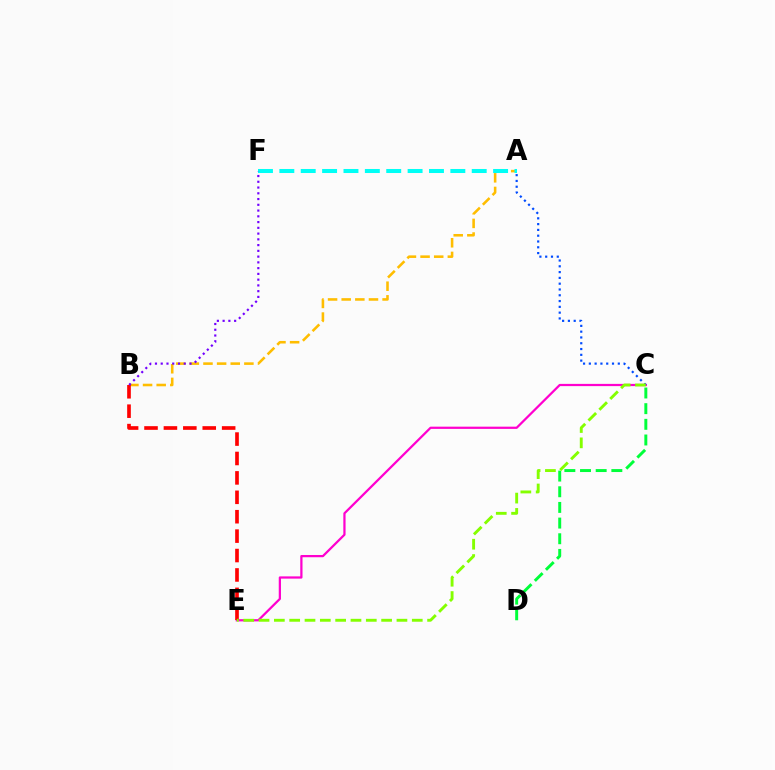{('A', 'B'): [{'color': '#ffbd00', 'line_style': 'dashed', 'thickness': 1.85}], ('C', 'E'): [{'color': '#ff00cf', 'line_style': 'solid', 'thickness': 1.61}, {'color': '#84ff00', 'line_style': 'dashed', 'thickness': 2.08}], ('A', 'C'): [{'color': '#004bff', 'line_style': 'dotted', 'thickness': 1.57}], ('B', 'E'): [{'color': '#ff0000', 'line_style': 'dashed', 'thickness': 2.64}], ('C', 'D'): [{'color': '#00ff39', 'line_style': 'dashed', 'thickness': 2.13}], ('A', 'F'): [{'color': '#00fff6', 'line_style': 'dashed', 'thickness': 2.9}], ('B', 'F'): [{'color': '#7200ff', 'line_style': 'dotted', 'thickness': 1.56}]}